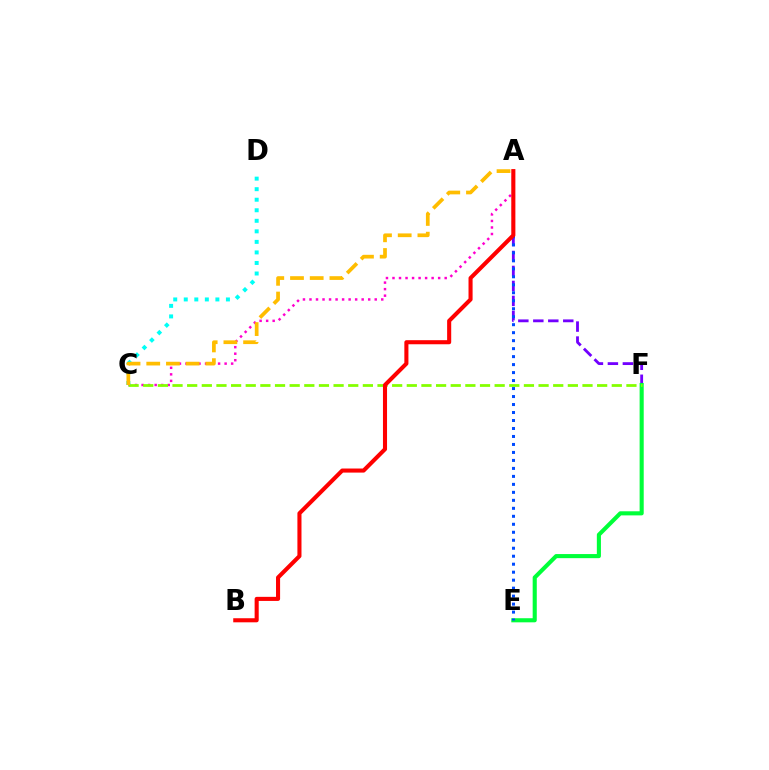{('A', 'F'): [{'color': '#7200ff', 'line_style': 'dashed', 'thickness': 2.03}], ('E', 'F'): [{'color': '#00ff39', 'line_style': 'solid', 'thickness': 2.95}], ('A', 'E'): [{'color': '#004bff', 'line_style': 'dotted', 'thickness': 2.17}], ('A', 'C'): [{'color': '#ff00cf', 'line_style': 'dotted', 'thickness': 1.77}, {'color': '#ffbd00', 'line_style': 'dashed', 'thickness': 2.68}], ('C', 'F'): [{'color': '#84ff00', 'line_style': 'dashed', 'thickness': 1.99}], ('C', 'D'): [{'color': '#00fff6', 'line_style': 'dotted', 'thickness': 2.86}], ('A', 'B'): [{'color': '#ff0000', 'line_style': 'solid', 'thickness': 2.94}]}